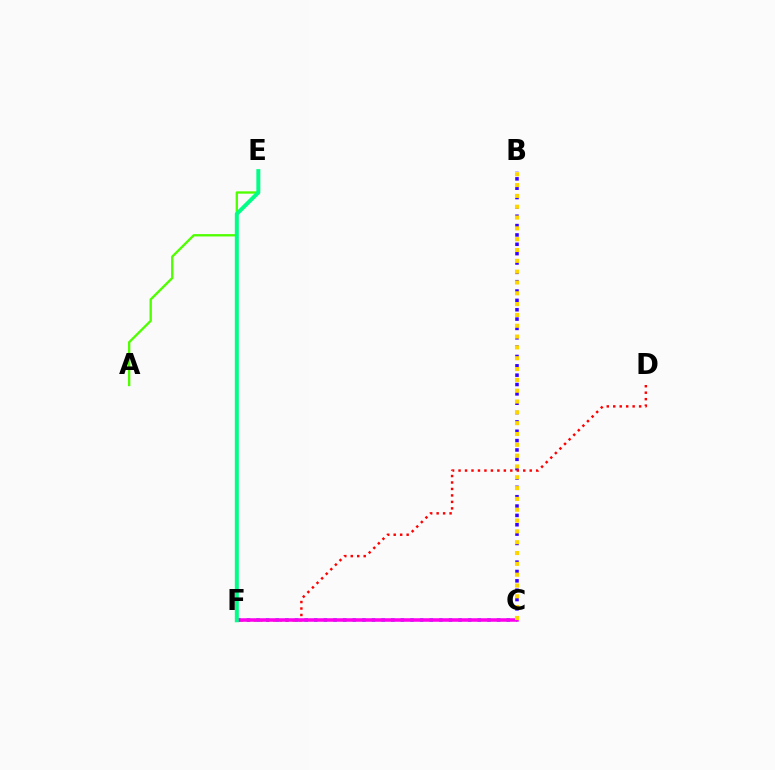{('B', 'C'): [{'color': '#3700ff', 'line_style': 'dotted', 'thickness': 2.54}, {'color': '#ffd500', 'line_style': 'dotted', 'thickness': 2.94}], ('C', 'F'): [{'color': '#009eff', 'line_style': 'dotted', 'thickness': 2.61}, {'color': '#ff00ed', 'line_style': 'solid', 'thickness': 2.54}], ('D', 'F'): [{'color': '#ff0000', 'line_style': 'dotted', 'thickness': 1.76}], ('A', 'E'): [{'color': '#4fff00', 'line_style': 'solid', 'thickness': 1.68}], ('E', 'F'): [{'color': '#00ff86', 'line_style': 'solid', 'thickness': 2.86}]}